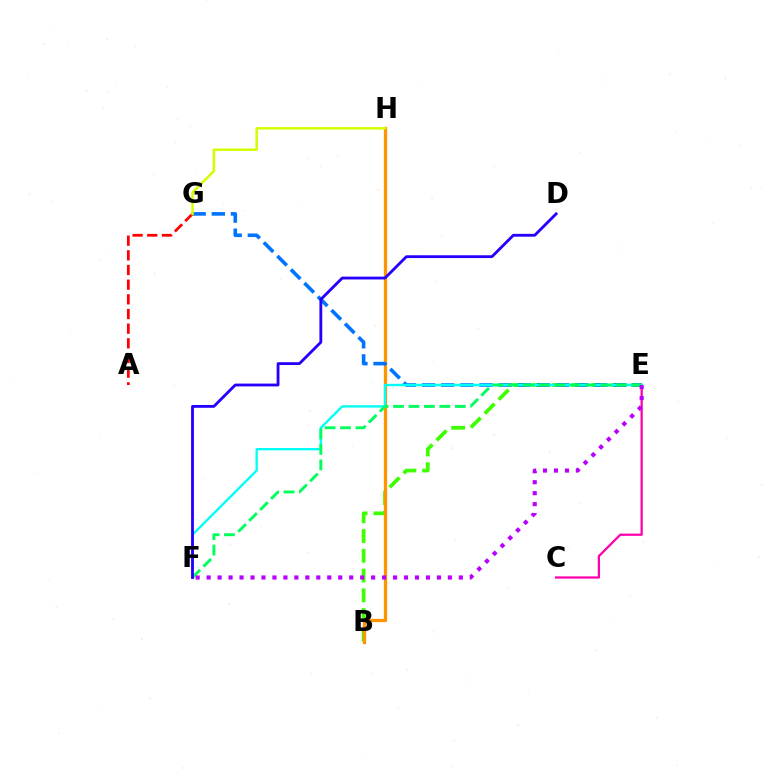{('B', 'E'): [{'color': '#3dff00', 'line_style': 'dashed', 'thickness': 2.68}], ('B', 'H'): [{'color': '#ff9400', 'line_style': 'solid', 'thickness': 2.37}], ('C', 'E'): [{'color': '#ff00ac', 'line_style': 'solid', 'thickness': 1.63}], ('E', 'G'): [{'color': '#0074ff', 'line_style': 'dashed', 'thickness': 2.6}], ('A', 'G'): [{'color': '#ff0000', 'line_style': 'dashed', 'thickness': 1.99}], ('E', 'F'): [{'color': '#00fff6', 'line_style': 'solid', 'thickness': 1.69}, {'color': '#00ff5c', 'line_style': 'dashed', 'thickness': 2.1}, {'color': '#b900ff', 'line_style': 'dotted', 'thickness': 2.98}], ('G', 'H'): [{'color': '#d1ff00', 'line_style': 'solid', 'thickness': 1.8}], ('D', 'F'): [{'color': '#2500ff', 'line_style': 'solid', 'thickness': 2.04}]}